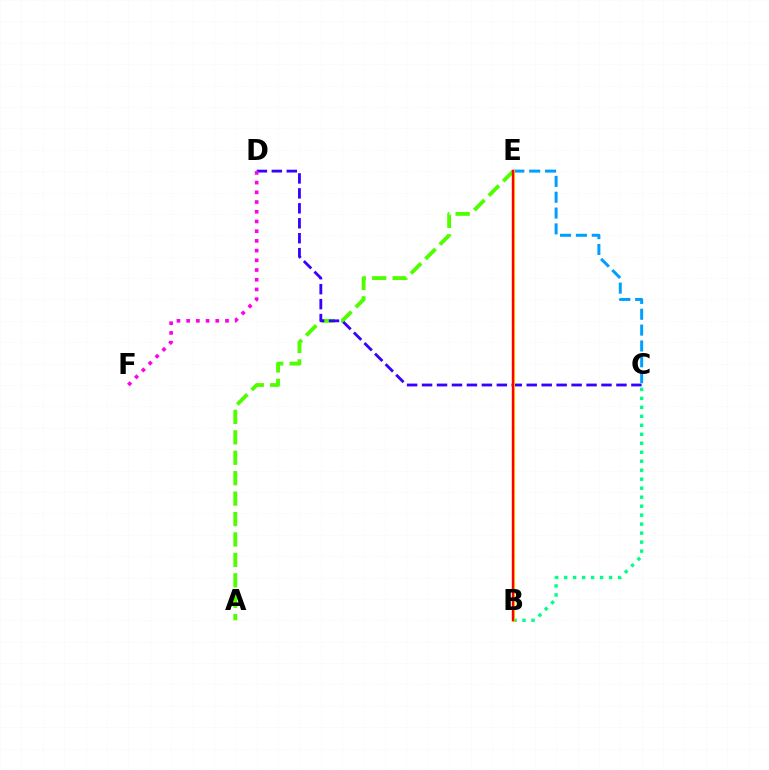{('B', 'C'): [{'color': '#00ff86', 'line_style': 'dotted', 'thickness': 2.44}], ('A', 'E'): [{'color': '#4fff00', 'line_style': 'dashed', 'thickness': 2.78}], ('C', 'D'): [{'color': '#3700ff', 'line_style': 'dashed', 'thickness': 2.03}], ('C', 'E'): [{'color': '#009eff', 'line_style': 'dashed', 'thickness': 2.15}], ('B', 'E'): [{'color': '#ffd500', 'line_style': 'solid', 'thickness': 2.23}, {'color': '#ff0000', 'line_style': 'solid', 'thickness': 1.72}], ('D', 'F'): [{'color': '#ff00ed', 'line_style': 'dotted', 'thickness': 2.64}]}